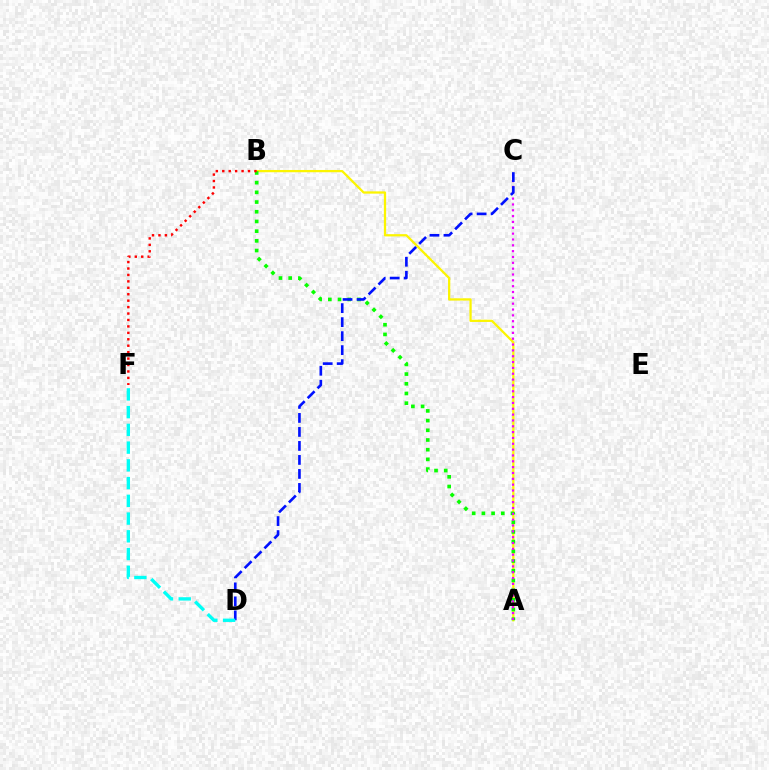{('A', 'B'): [{'color': '#fcf500', 'line_style': 'solid', 'thickness': 1.63}, {'color': '#08ff00', 'line_style': 'dotted', 'thickness': 2.64}], ('A', 'C'): [{'color': '#ee00ff', 'line_style': 'dotted', 'thickness': 1.59}], ('C', 'D'): [{'color': '#0010ff', 'line_style': 'dashed', 'thickness': 1.9}], ('D', 'F'): [{'color': '#00fff6', 'line_style': 'dashed', 'thickness': 2.41}], ('B', 'F'): [{'color': '#ff0000', 'line_style': 'dotted', 'thickness': 1.75}]}